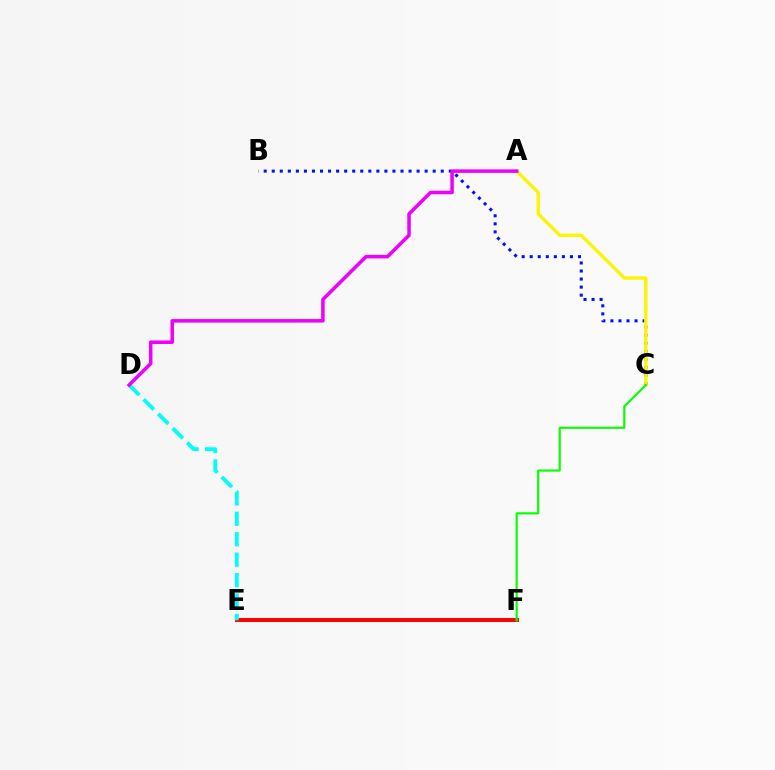{('E', 'F'): [{'color': '#ff0000', 'line_style': 'solid', 'thickness': 2.85}], ('D', 'E'): [{'color': '#00fff6', 'line_style': 'dashed', 'thickness': 2.78}], ('B', 'C'): [{'color': '#0010ff', 'line_style': 'dotted', 'thickness': 2.19}], ('A', 'C'): [{'color': '#fcf500', 'line_style': 'solid', 'thickness': 2.38}], ('C', 'F'): [{'color': '#08ff00', 'line_style': 'solid', 'thickness': 1.54}], ('A', 'D'): [{'color': '#ee00ff', 'line_style': 'solid', 'thickness': 2.54}]}